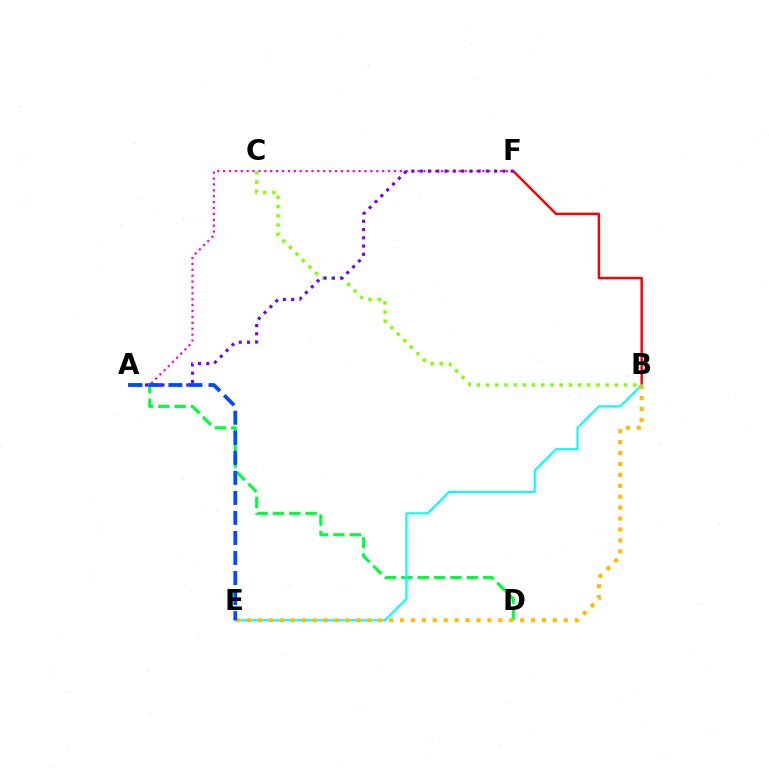{('A', 'D'): [{'color': '#00ff39', 'line_style': 'dashed', 'thickness': 2.22}], ('B', 'F'): [{'color': '#ff0000', 'line_style': 'solid', 'thickness': 1.76}], ('B', 'E'): [{'color': '#00fff6', 'line_style': 'solid', 'thickness': 1.51}, {'color': '#ffbd00', 'line_style': 'dotted', 'thickness': 2.97}], ('A', 'F'): [{'color': '#ff00cf', 'line_style': 'dotted', 'thickness': 1.6}, {'color': '#7200ff', 'line_style': 'dotted', 'thickness': 2.25}], ('B', 'C'): [{'color': '#84ff00', 'line_style': 'dotted', 'thickness': 2.5}], ('A', 'E'): [{'color': '#004bff', 'line_style': 'dashed', 'thickness': 2.72}]}